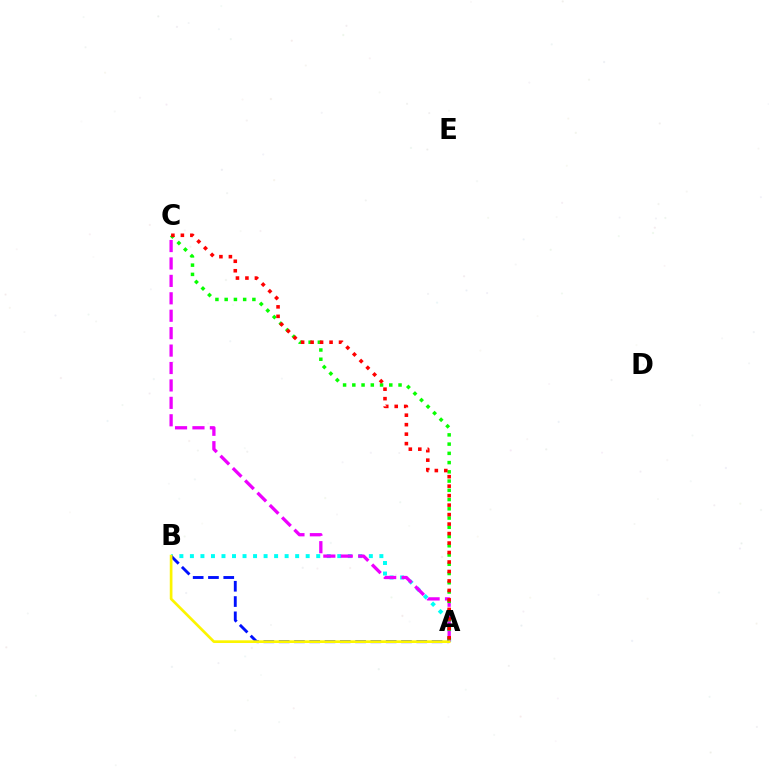{('A', 'B'): [{'color': '#00fff6', 'line_style': 'dotted', 'thickness': 2.86}, {'color': '#0010ff', 'line_style': 'dashed', 'thickness': 2.08}, {'color': '#fcf500', 'line_style': 'solid', 'thickness': 1.93}], ('A', 'C'): [{'color': '#ee00ff', 'line_style': 'dashed', 'thickness': 2.37}, {'color': '#08ff00', 'line_style': 'dotted', 'thickness': 2.51}, {'color': '#ff0000', 'line_style': 'dotted', 'thickness': 2.58}]}